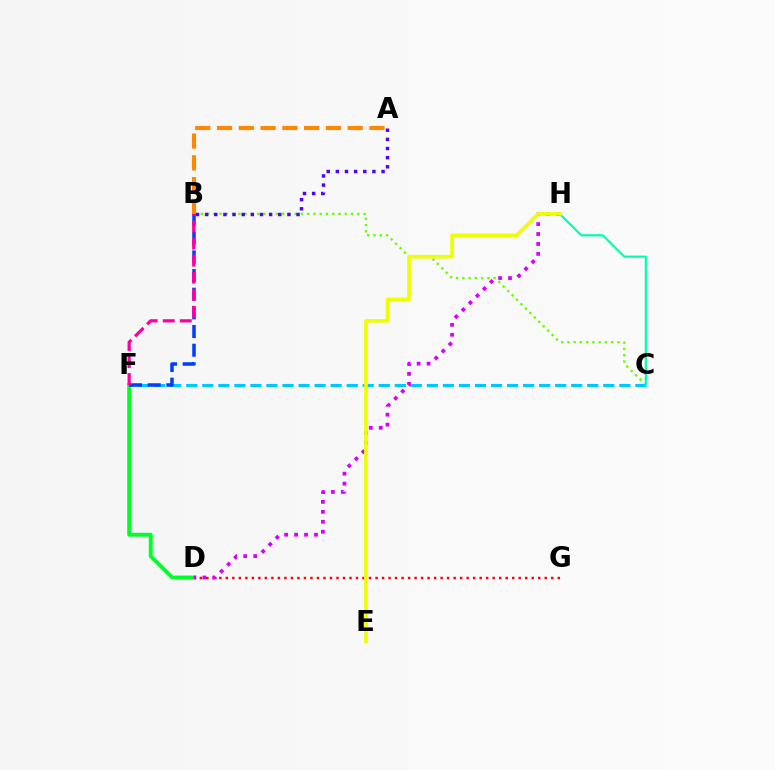{('D', 'G'): [{'color': '#ff0000', 'line_style': 'dotted', 'thickness': 1.77}], ('B', 'C'): [{'color': '#66ff00', 'line_style': 'dotted', 'thickness': 1.7}], ('D', 'F'): [{'color': '#00ff27', 'line_style': 'solid', 'thickness': 2.79}], ('C', 'F'): [{'color': '#00c7ff', 'line_style': 'dashed', 'thickness': 2.18}], ('C', 'H'): [{'color': '#00ffaf', 'line_style': 'solid', 'thickness': 1.57}], ('B', 'F'): [{'color': '#003fff', 'line_style': 'dashed', 'thickness': 2.53}, {'color': '#ff00a0', 'line_style': 'dashed', 'thickness': 2.31}], ('D', 'H'): [{'color': '#d600ff', 'line_style': 'dotted', 'thickness': 2.7}], ('A', 'B'): [{'color': '#4f00ff', 'line_style': 'dotted', 'thickness': 2.48}, {'color': '#ff8800', 'line_style': 'dashed', 'thickness': 2.96}], ('E', 'H'): [{'color': '#eeff00', 'line_style': 'solid', 'thickness': 2.63}]}